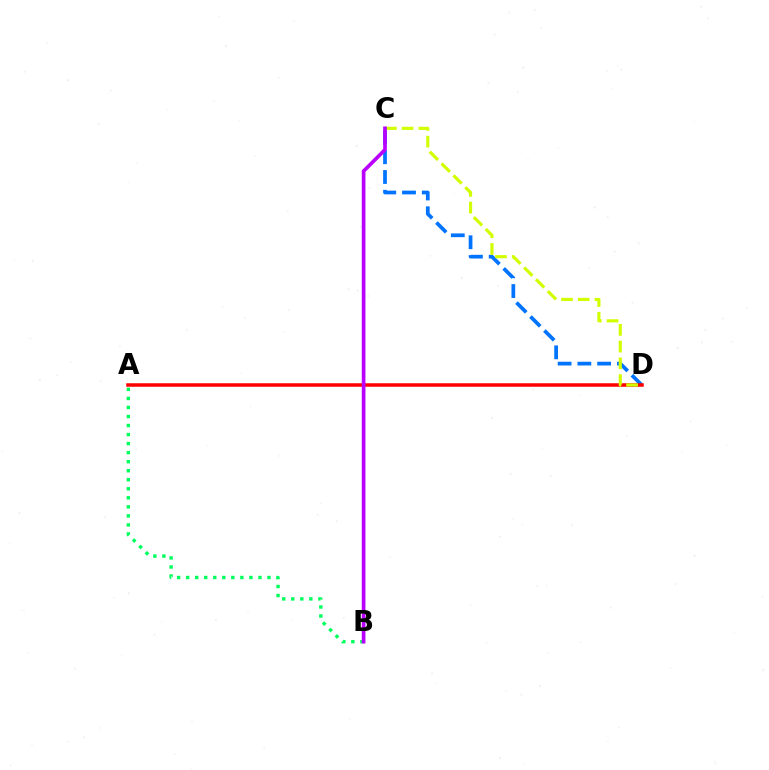{('C', 'D'): [{'color': '#0074ff', 'line_style': 'dashed', 'thickness': 2.68}, {'color': '#d1ff00', 'line_style': 'dashed', 'thickness': 2.27}], ('A', 'B'): [{'color': '#00ff5c', 'line_style': 'dotted', 'thickness': 2.45}], ('A', 'D'): [{'color': '#ff0000', 'line_style': 'solid', 'thickness': 2.52}], ('B', 'C'): [{'color': '#b900ff', 'line_style': 'solid', 'thickness': 2.64}]}